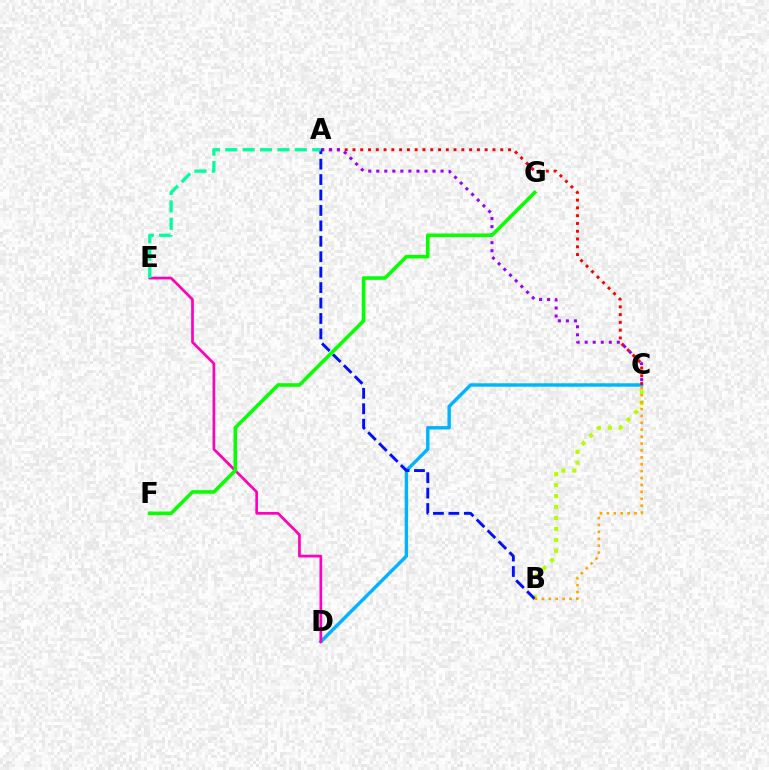{('C', 'D'): [{'color': '#00b5ff', 'line_style': 'solid', 'thickness': 2.46}], ('A', 'C'): [{'color': '#ff0000', 'line_style': 'dotted', 'thickness': 2.11}, {'color': '#9b00ff', 'line_style': 'dotted', 'thickness': 2.18}], ('B', 'C'): [{'color': '#b3ff00', 'line_style': 'dotted', 'thickness': 2.98}, {'color': '#ffa500', 'line_style': 'dotted', 'thickness': 1.88}], ('D', 'E'): [{'color': '#ff00bd', 'line_style': 'solid', 'thickness': 1.94}], ('A', 'B'): [{'color': '#0010ff', 'line_style': 'dashed', 'thickness': 2.1}], ('F', 'G'): [{'color': '#08ff00', 'line_style': 'solid', 'thickness': 2.58}], ('A', 'E'): [{'color': '#00ff9d', 'line_style': 'dashed', 'thickness': 2.36}]}